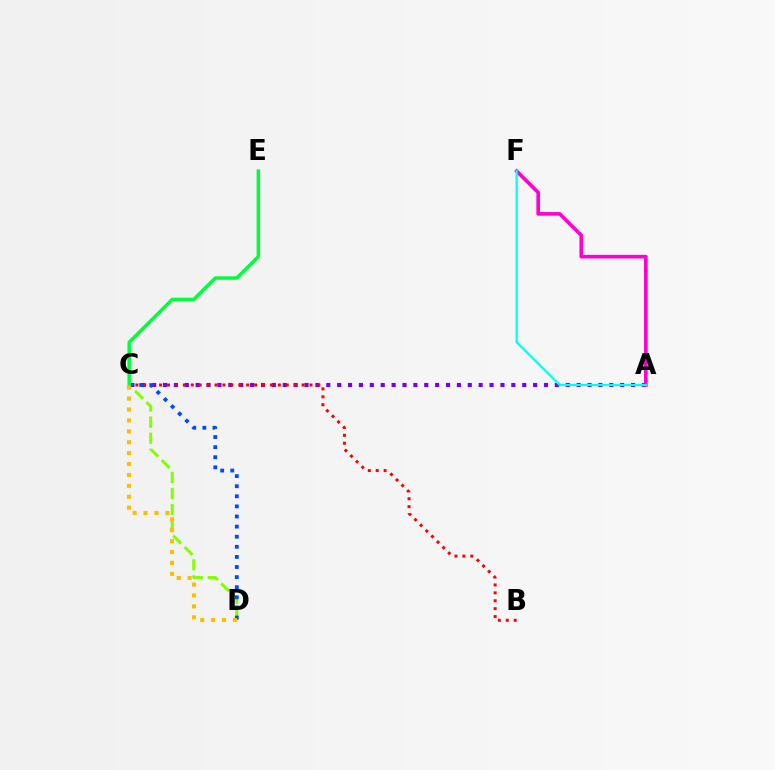{('C', 'D'): [{'color': '#84ff00', 'line_style': 'dashed', 'thickness': 2.18}, {'color': '#004bff', 'line_style': 'dotted', 'thickness': 2.74}, {'color': '#ffbd00', 'line_style': 'dotted', 'thickness': 2.96}], ('A', 'C'): [{'color': '#7200ff', 'line_style': 'dotted', 'thickness': 2.96}], ('A', 'F'): [{'color': '#ff00cf', 'line_style': 'solid', 'thickness': 2.61}, {'color': '#00fff6', 'line_style': 'solid', 'thickness': 1.62}], ('B', 'C'): [{'color': '#ff0000', 'line_style': 'dotted', 'thickness': 2.15}], ('C', 'E'): [{'color': '#00ff39', 'line_style': 'solid', 'thickness': 2.49}]}